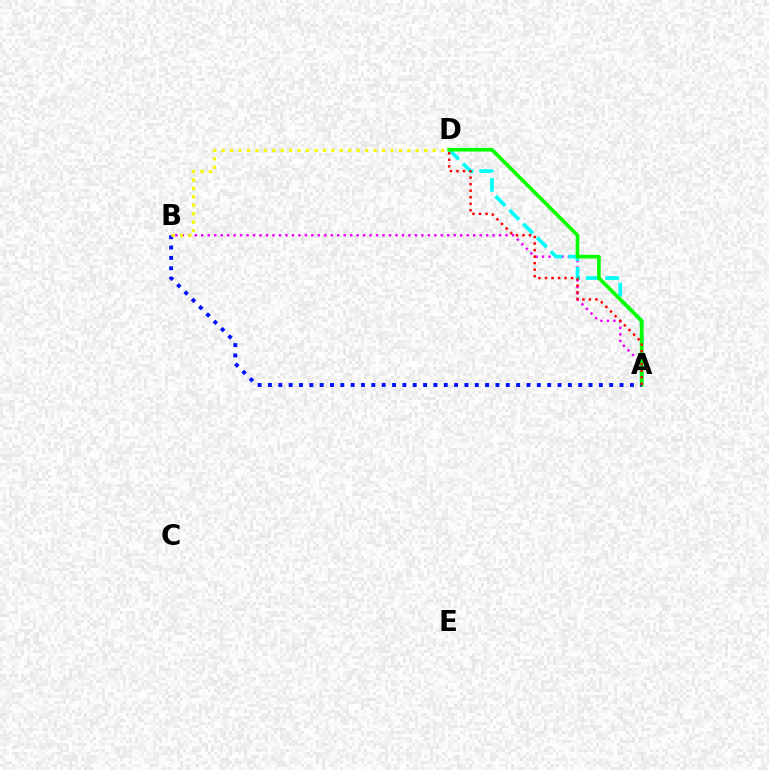{('A', 'B'): [{'color': '#ee00ff', 'line_style': 'dotted', 'thickness': 1.76}, {'color': '#0010ff', 'line_style': 'dotted', 'thickness': 2.81}], ('A', 'D'): [{'color': '#00fff6', 'line_style': 'dashed', 'thickness': 2.65}, {'color': '#08ff00', 'line_style': 'solid', 'thickness': 2.65}, {'color': '#ff0000', 'line_style': 'dotted', 'thickness': 1.77}], ('B', 'D'): [{'color': '#fcf500', 'line_style': 'dotted', 'thickness': 2.29}]}